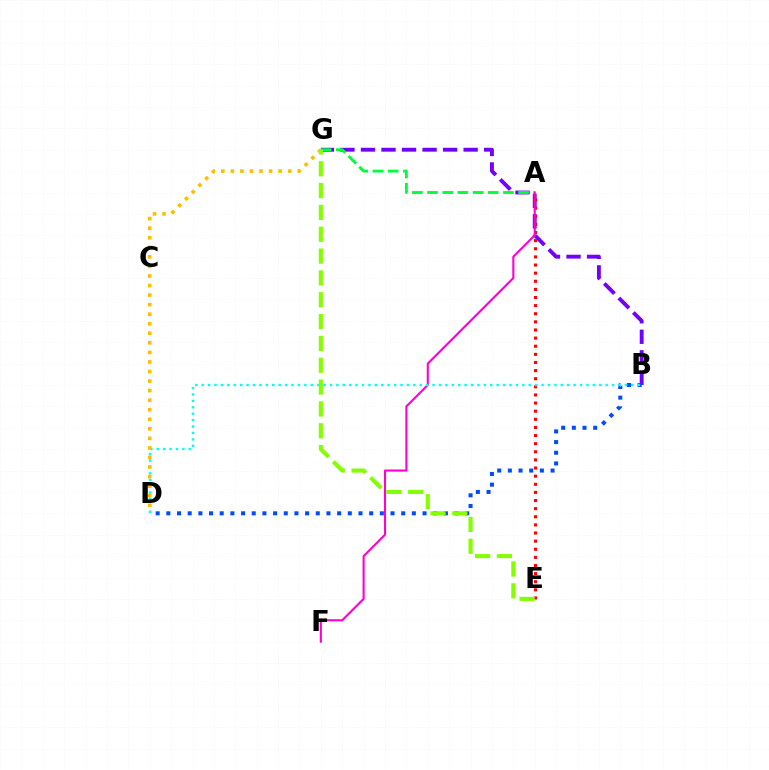{('B', 'G'): [{'color': '#7200ff', 'line_style': 'dashed', 'thickness': 2.79}], ('A', 'G'): [{'color': '#00ff39', 'line_style': 'dashed', 'thickness': 2.06}], ('B', 'D'): [{'color': '#004bff', 'line_style': 'dotted', 'thickness': 2.9}, {'color': '#00fff6', 'line_style': 'dotted', 'thickness': 1.74}], ('A', 'E'): [{'color': '#ff0000', 'line_style': 'dotted', 'thickness': 2.21}], ('A', 'F'): [{'color': '#ff00cf', 'line_style': 'solid', 'thickness': 1.51}], ('D', 'G'): [{'color': '#ffbd00', 'line_style': 'dotted', 'thickness': 2.6}], ('E', 'G'): [{'color': '#84ff00', 'line_style': 'dashed', 'thickness': 2.97}]}